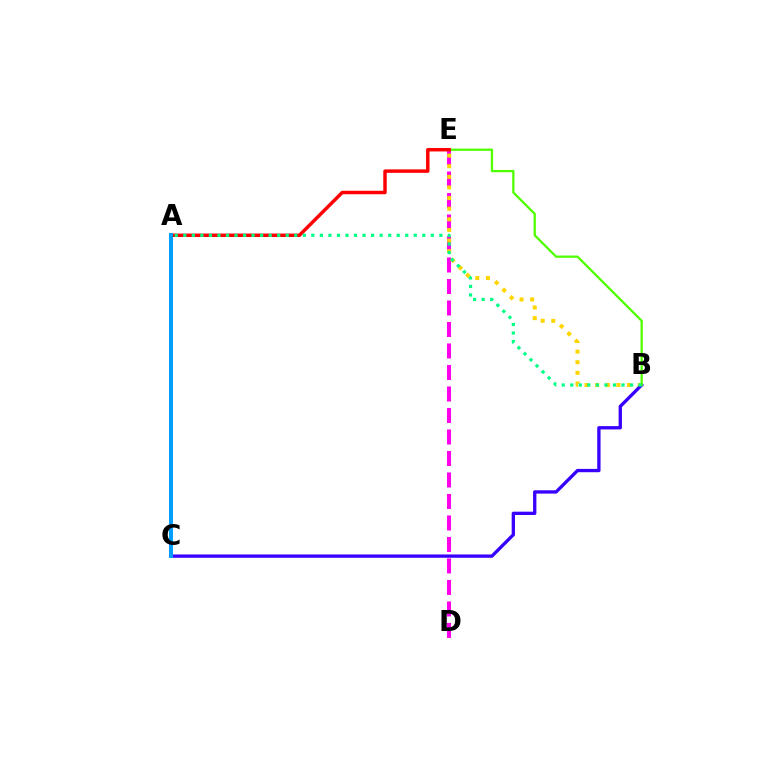{('D', 'E'): [{'color': '#ff00ed', 'line_style': 'dashed', 'thickness': 2.92}], ('B', 'E'): [{'color': '#ffd500', 'line_style': 'dotted', 'thickness': 2.89}, {'color': '#4fff00', 'line_style': 'solid', 'thickness': 1.64}], ('B', 'C'): [{'color': '#3700ff', 'line_style': 'solid', 'thickness': 2.38}], ('A', 'E'): [{'color': '#ff0000', 'line_style': 'solid', 'thickness': 2.49}], ('A', 'C'): [{'color': '#009eff', 'line_style': 'solid', 'thickness': 2.85}], ('A', 'B'): [{'color': '#00ff86', 'line_style': 'dotted', 'thickness': 2.32}]}